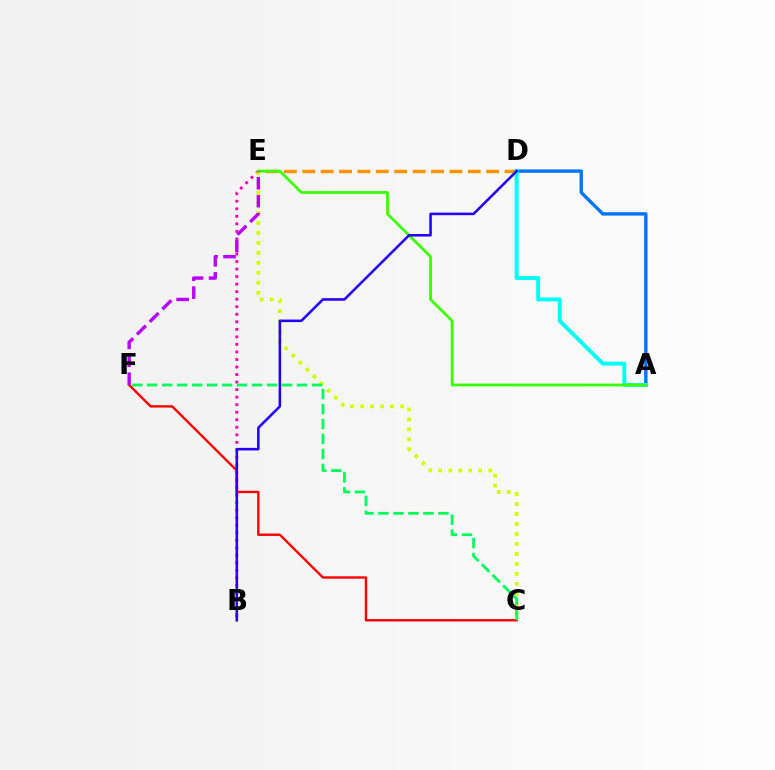{('D', 'E'): [{'color': '#ff9400', 'line_style': 'dashed', 'thickness': 2.5}], ('A', 'D'): [{'color': '#0074ff', 'line_style': 'solid', 'thickness': 2.43}, {'color': '#00fff6', 'line_style': 'solid', 'thickness': 2.84}], ('B', 'E'): [{'color': '#ff00ac', 'line_style': 'dotted', 'thickness': 2.05}], ('C', 'E'): [{'color': '#d1ff00', 'line_style': 'dotted', 'thickness': 2.71}], ('A', 'E'): [{'color': '#3dff00', 'line_style': 'solid', 'thickness': 2.02}], ('C', 'F'): [{'color': '#ff0000', 'line_style': 'solid', 'thickness': 1.71}, {'color': '#00ff5c', 'line_style': 'dashed', 'thickness': 2.04}], ('B', 'D'): [{'color': '#2500ff', 'line_style': 'solid', 'thickness': 1.85}], ('E', 'F'): [{'color': '#b900ff', 'line_style': 'dashed', 'thickness': 2.44}]}